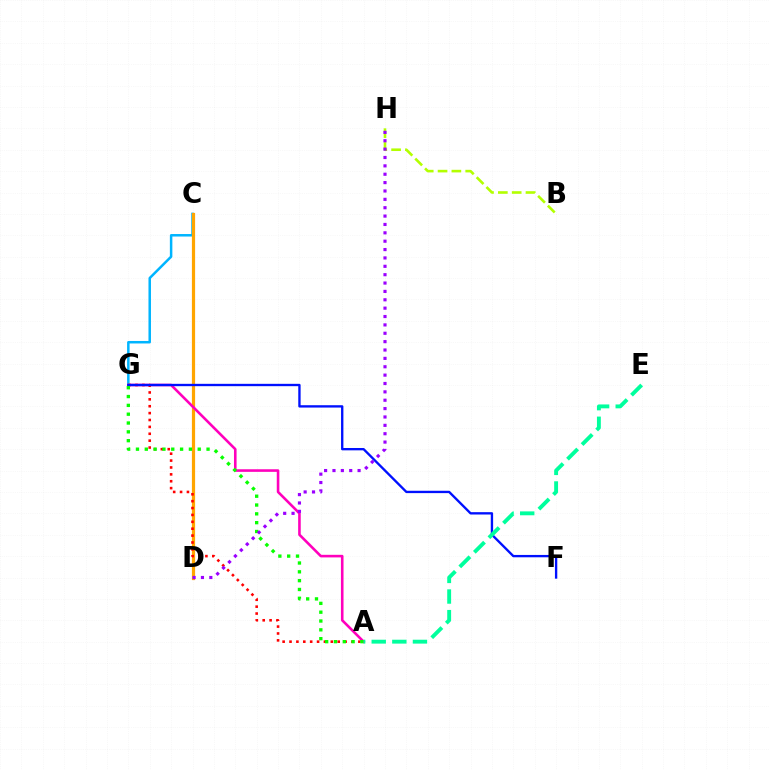{('C', 'G'): [{'color': '#00b5ff', 'line_style': 'solid', 'thickness': 1.8}], ('C', 'D'): [{'color': '#ffa500', 'line_style': 'solid', 'thickness': 2.3}], ('A', 'G'): [{'color': '#ff00bd', 'line_style': 'solid', 'thickness': 1.87}, {'color': '#ff0000', 'line_style': 'dotted', 'thickness': 1.87}, {'color': '#08ff00', 'line_style': 'dotted', 'thickness': 2.4}], ('F', 'G'): [{'color': '#0010ff', 'line_style': 'solid', 'thickness': 1.69}], ('A', 'E'): [{'color': '#00ff9d', 'line_style': 'dashed', 'thickness': 2.8}], ('B', 'H'): [{'color': '#b3ff00', 'line_style': 'dashed', 'thickness': 1.88}], ('D', 'H'): [{'color': '#9b00ff', 'line_style': 'dotted', 'thickness': 2.27}]}